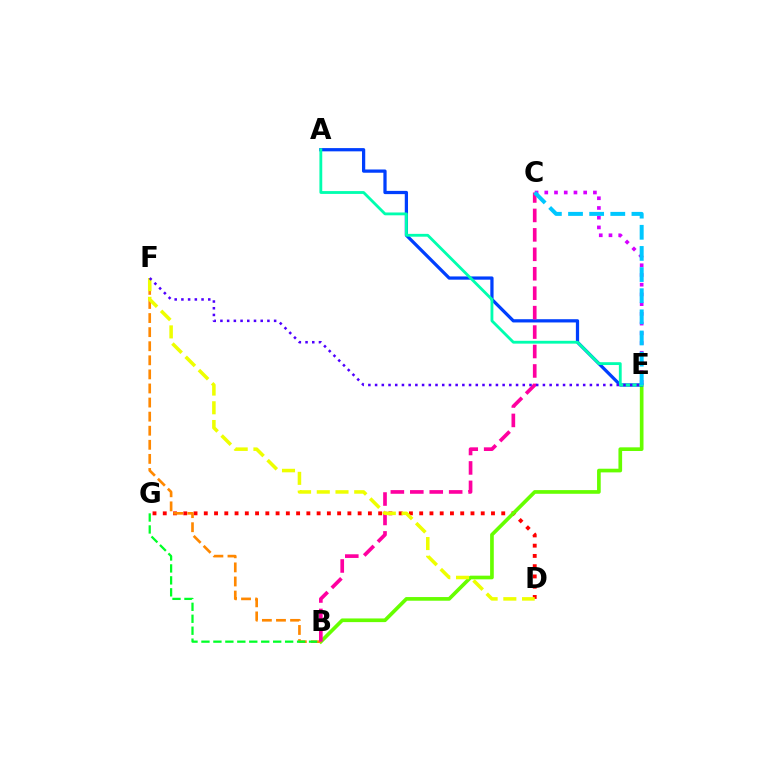{('D', 'G'): [{'color': '#ff0000', 'line_style': 'dotted', 'thickness': 2.79}], ('B', 'E'): [{'color': '#66ff00', 'line_style': 'solid', 'thickness': 2.64}], ('A', 'E'): [{'color': '#003fff', 'line_style': 'solid', 'thickness': 2.34}, {'color': '#00ffaf', 'line_style': 'solid', 'thickness': 2.04}], ('C', 'E'): [{'color': '#d600ff', 'line_style': 'dotted', 'thickness': 2.64}, {'color': '#00c7ff', 'line_style': 'dashed', 'thickness': 2.87}], ('B', 'F'): [{'color': '#ff8800', 'line_style': 'dashed', 'thickness': 1.91}], ('B', 'C'): [{'color': '#ff00a0', 'line_style': 'dashed', 'thickness': 2.64}], ('D', 'F'): [{'color': '#eeff00', 'line_style': 'dashed', 'thickness': 2.54}], ('B', 'G'): [{'color': '#00ff27', 'line_style': 'dashed', 'thickness': 1.62}], ('E', 'F'): [{'color': '#4f00ff', 'line_style': 'dotted', 'thickness': 1.82}]}